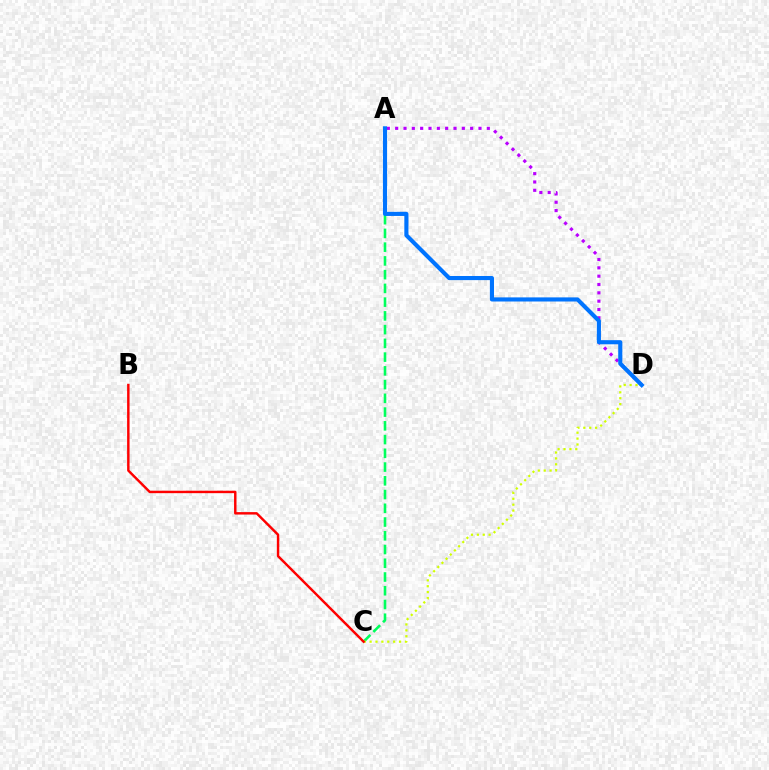{('A', 'C'): [{'color': '#00ff5c', 'line_style': 'dashed', 'thickness': 1.87}], ('C', 'D'): [{'color': '#d1ff00', 'line_style': 'dotted', 'thickness': 1.6}], ('A', 'D'): [{'color': '#b900ff', 'line_style': 'dotted', 'thickness': 2.26}, {'color': '#0074ff', 'line_style': 'solid', 'thickness': 2.97}], ('B', 'C'): [{'color': '#ff0000', 'line_style': 'solid', 'thickness': 1.76}]}